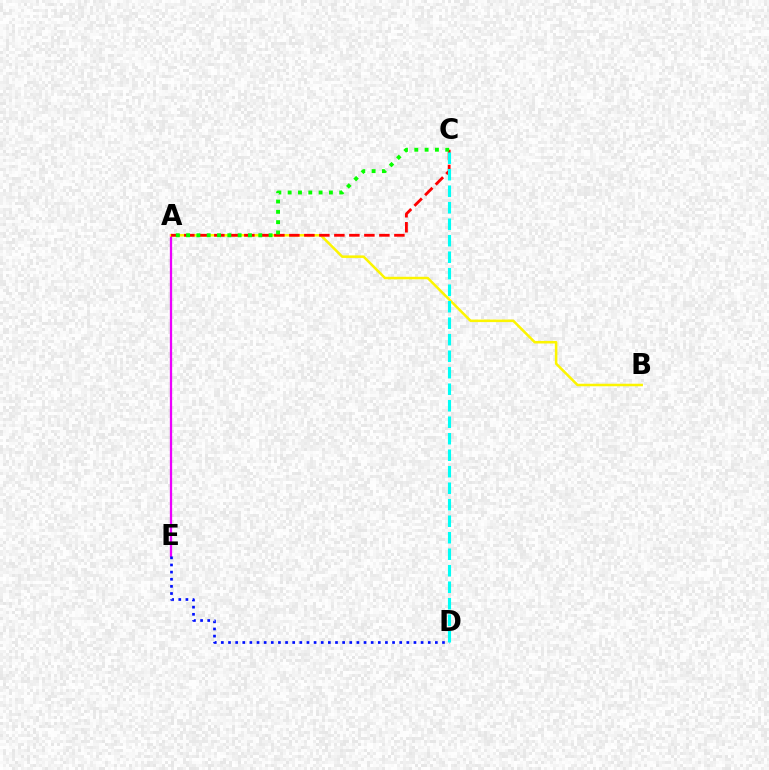{('A', 'E'): [{'color': '#ee00ff', 'line_style': 'solid', 'thickness': 1.64}], ('A', 'B'): [{'color': '#fcf500', 'line_style': 'solid', 'thickness': 1.82}], ('A', 'C'): [{'color': '#ff0000', 'line_style': 'dashed', 'thickness': 2.04}, {'color': '#08ff00', 'line_style': 'dotted', 'thickness': 2.8}], ('D', 'E'): [{'color': '#0010ff', 'line_style': 'dotted', 'thickness': 1.94}], ('C', 'D'): [{'color': '#00fff6', 'line_style': 'dashed', 'thickness': 2.24}]}